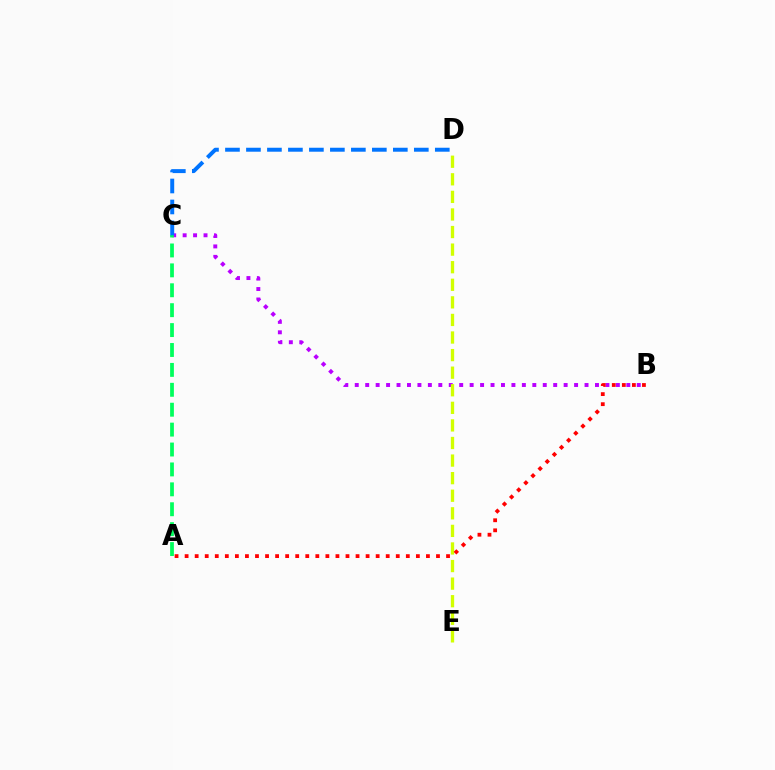{('B', 'C'): [{'color': '#b900ff', 'line_style': 'dotted', 'thickness': 2.84}], ('A', 'C'): [{'color': '#00ff5c', 'line_style': 'dashed', 'thickness': 2.7}], ('C', 'D'): [{'color': '#0074ff', 'line_style': 'dashed', 'thickness': 2.85}], ('D', 'E'): [{'color': '#d1ff00', 'line_style': 'dashed', 'thickness': 2.39}], ('A', 'B'): [{'color': '#ff0000', 'line_style': 'dotted', 'thickness': 2.73}]}